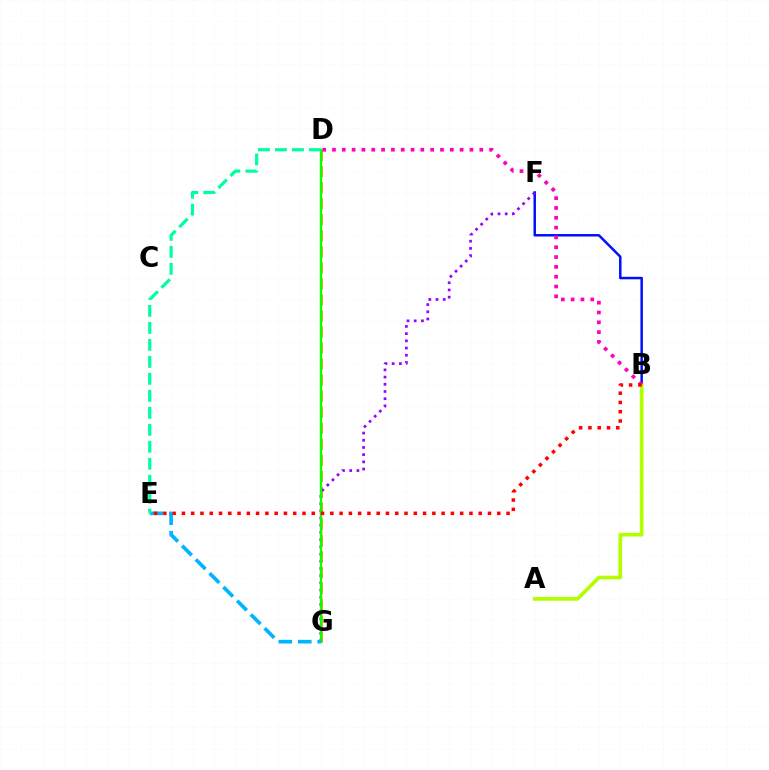{('B', 'F'): [{'color': '#0010ff', 'line_style': 'solid', 'thickness': 1.79}], ('D', 'G'): [{'color': '#ffa500', 'line_style': 'dashed', 'thickness': 2.18}, {'color': '#08ff00', 'line_style': 'solid', 'thickness': 1.67}], ('F', 'G'): [{'color': '#9b00ff', 'line_style': 'dotted', 'thickness': 1.96}], ('A', 'B'): [{'color': '#b3ff00', 'line_style': 'solid', 'thickness': 2.65}], ('B', 'D'): [{'color': '#ff00bd', 'line_style': 'dotted', 'thickness': 2.67}], ('E', 'G'): [{'color': '#00b5ff', 'line_style': 'dashed', 'thickness': 2.64}], ('D', 'E'): [{'color': '#00ff9d', 'line_style': 'dashed', 'thickness': 2.31}], ('B', 'E'): [{'color': '#ff0000', 'line_style': 'dotted', 'thickness': 2.52}]}